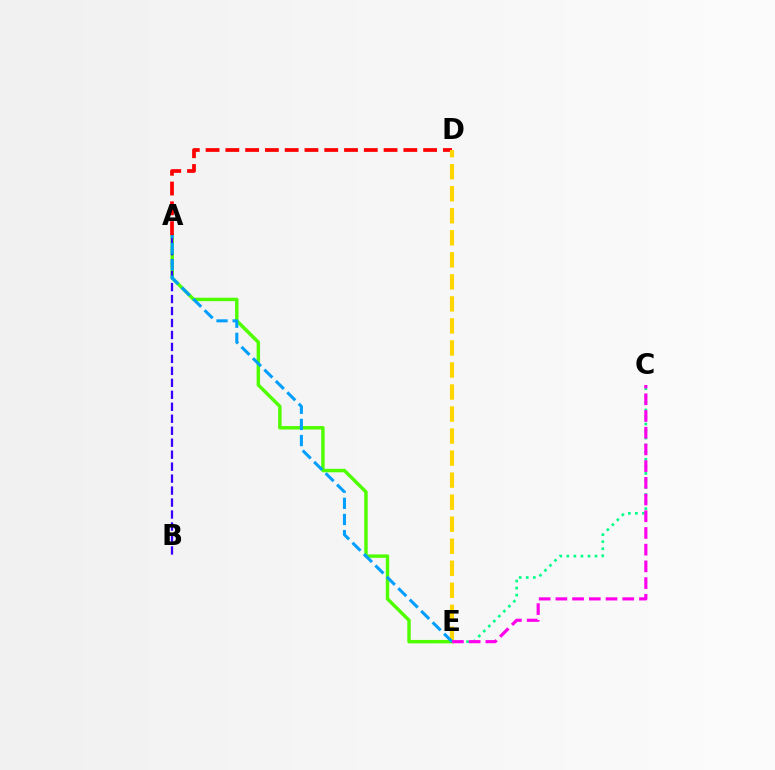{('C', 'E'): [{'color': '#00ff86', 'line_style': 'dotted', 'thickness': 1.92}, {'color': '#ff00ed', 'line_style': 'dashed', 'thickness': 2.27}], ('A', 'E'): [{'color': '#4fff00', 'line_style': 'solid', 'thickness': 2.48}, {'color': '#009eff', 'line_style': 'dashed', 'thickness': 2.19}], ('A', 'B'): [{'color': '#3700ff', 'line_style': 'dashed', 'thickness': 1.63}], ('A', 'D'): [{'color': '#ff0000', 'line_style': 'dashed', 'thickness': 2.69}], ('D', 'E'): [{'color': '#ffd500', 'line_style': 'dashed', 'thickness': 2.99}]}